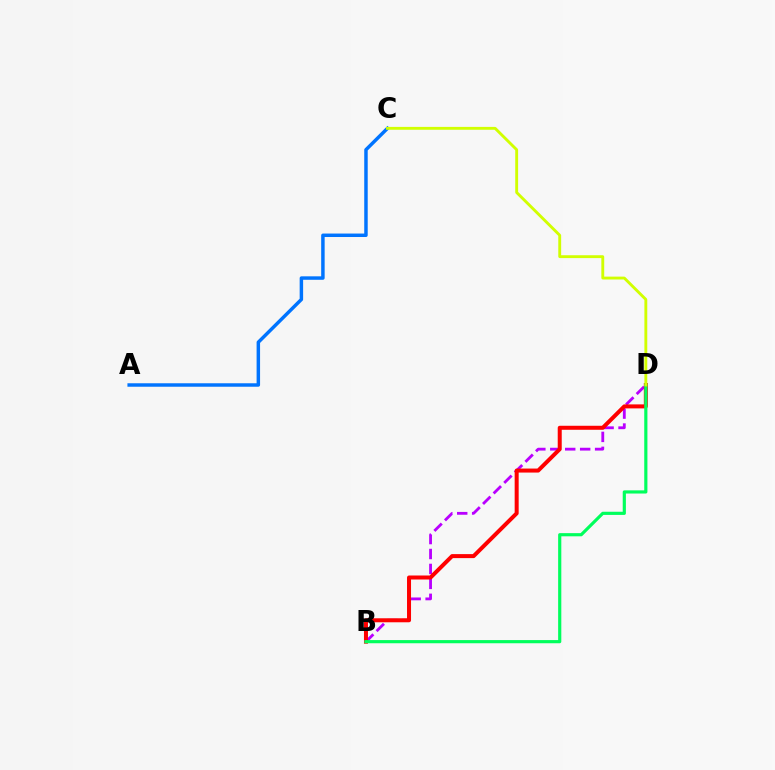{('B', 'D'): [{'color': '#b900ff', 'line_style': 'dashed', 'thickness': 2.03}, {'color': '#ff0000', 'line_style': 'solid', 'thickness': 2.88}, {'color': '#00ff5c', 'line_style': 'solid', 'thickness': 2.28}], ('A', 'C'): [{'color': '#0074ff', 'line_style': 'solid', 'thickness': 2.5}], ('C', 'D'): [{'color': '#d1ff00', 'line_style': 'solid', 'thickness': 2.07}]}